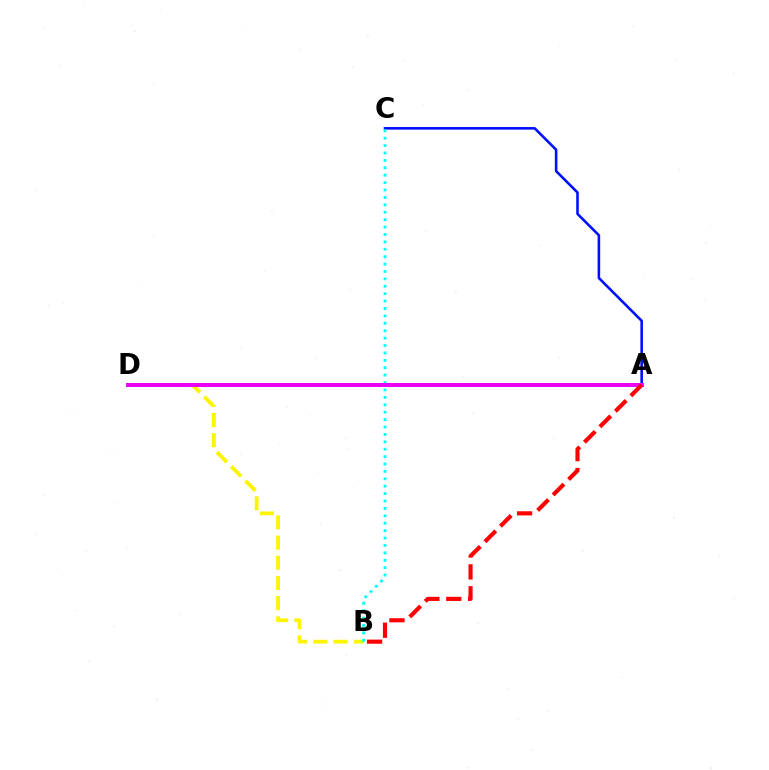{('A', 'C'): [{'color': '#0010ff', 'line_style': 'solid', 'thickness': 1.86}], ('B', 'D'): [{'color': '#fcf500', 'line_style': 'dashed', 'thickness': 2.74}], ('A', 'D'): [{'color': '#08ff00', 'line_style': 'solid', 'thickness': 2.85}, {'color': '#ee00ff', 'line_style': 'solid', 'thickness': 2.84}], ('B', 'C'): [{'color': '#00fff6', 'line_style': 'dotted', 'thickness': 2.01}], ('A', 'B'): [{'color': '#ff0000', 'line_style': 'dashed', 'thickness': 2.97}]}